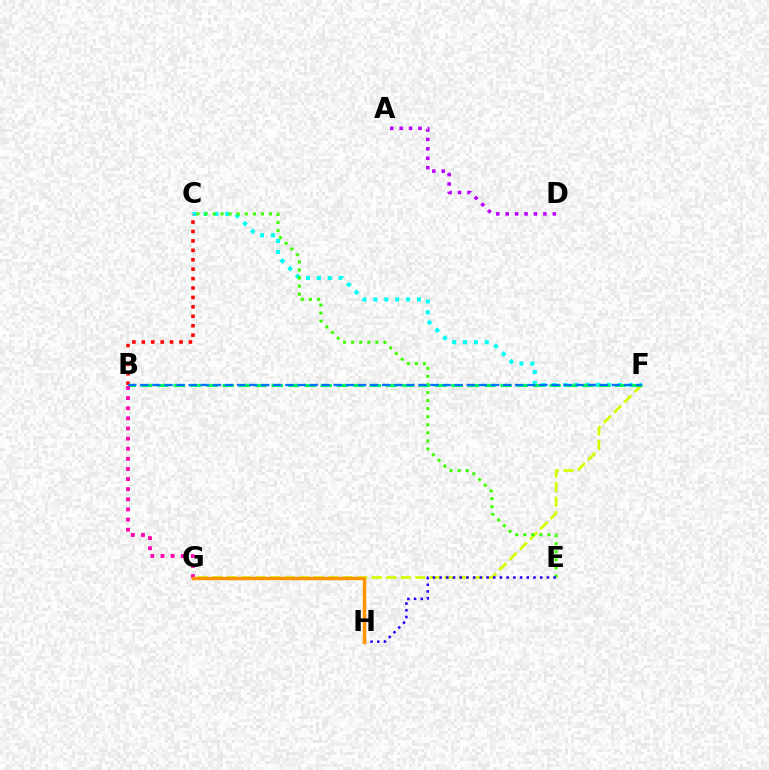{('C', 'F'): [{'color': '#00fff6', 'line_style': 'dotted', 'thickness': 2.96}], ('B', 'C'): [{'color': '#ff0000', 'line_style': 'dotted', 'thickness': 2.56}], ('F', 'G'): [{'color': '#d1ff00', 'line_style': 'dashed', 'thickness': 1.97}], ('C', 'E'): [{'color': '#3dff00', 'line_style': 'dotted', 'thickness': 2.19}], ('A', 'D'): [{'color': '#b900ff', 'line_style': 'dotted', 'thickness': 2.56}], ('B', 'F'): [{'color': '#00ff5c', 'line_style': 'dashed', 'thickness': 2.22}, {'color': '#0074ff', 'line_style': 'dashed', 'thickness': 1.64}], ('B', 'G'): [{'color': '#ff00ac', 'line_style': 'dotted', 'thickness': 2.75}], ('E', 'H'): [{'color': '#2500ff', 'line_style': 'dotted', 'thickness': 1.82}], ('G', 'H'): [{'color': '#ff9400', 'line_style': 'solid', 'thickness': 2.48}]}